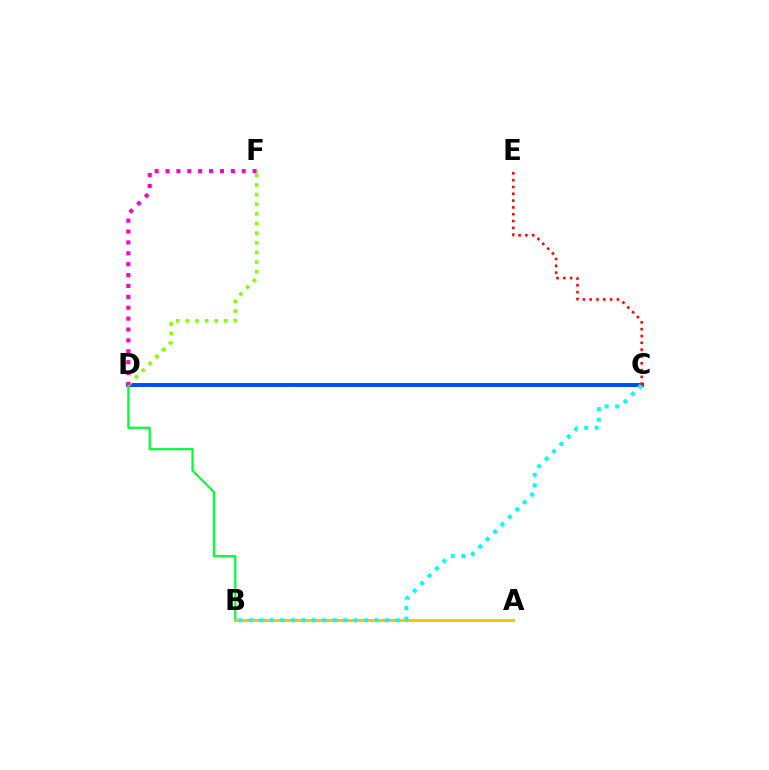{('C', 'D'): [{'color': '#7200ff', 'line_style': 'dashed', 'thickness': 1.62}, {'color': '#004bff', 'line_style': 'solid', 'thickness': 2.83}], ('B', 'D'): [{'color': '#00ff39', 'line_style': 'solid', 'thickness': 1.59}], ('A', 'B'): [{'color': '#ffbd00', 'line_style': 'solid', 'thickness': 2.03}], ('B', 'C'): [{'color': '#00fff6', 'line_style': 'dotted', 'thickness': 2.85}], ('C', 'E'): [{'color': '#ff0000', 'line_style': 'dotted', 'thickness': 1.85}], ('D', 'F'): [{'color': '#84ff00', 'line_style': 'dotted', 'thickness': 2.62}, {'color': '#ff00cf', 'line_style': 'dotted', 'thickness': 2.96}]}